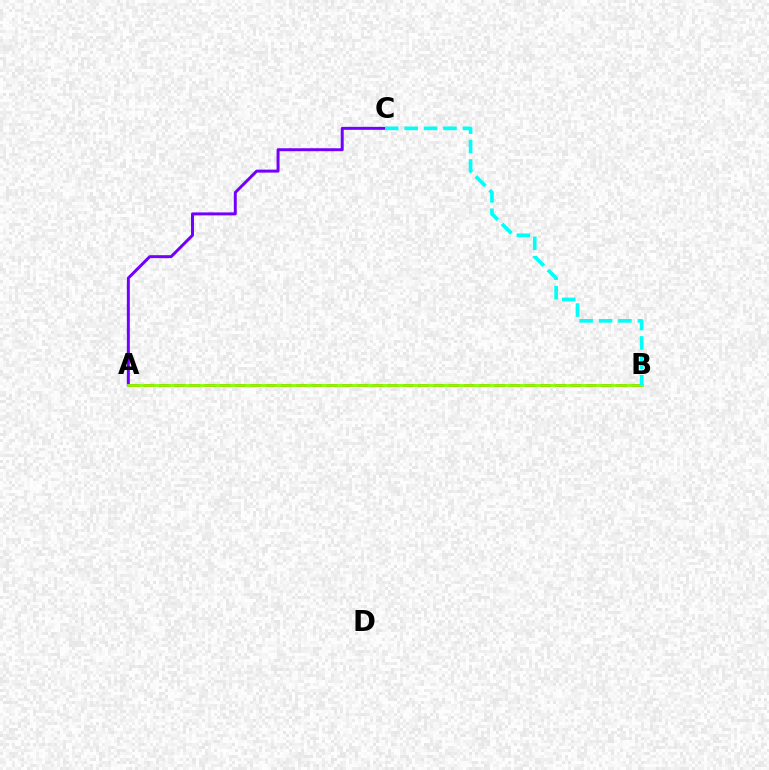{('A', 'B'): [{'color': '#ff0000', 'line_style': 'dashed', 'thickness': 2.07}, {'color': '#84ff00', 'line_style': 'solid', 'thickness': 2.01}], ('A', 'C'): [{'color': '#7200ff', 'line_style': 'solid', 'thickness': 2.14}], ('B', 'C'): [{'color': '#00fff6', 'line_style': 'dashed', 'thickness': 2.64}]}